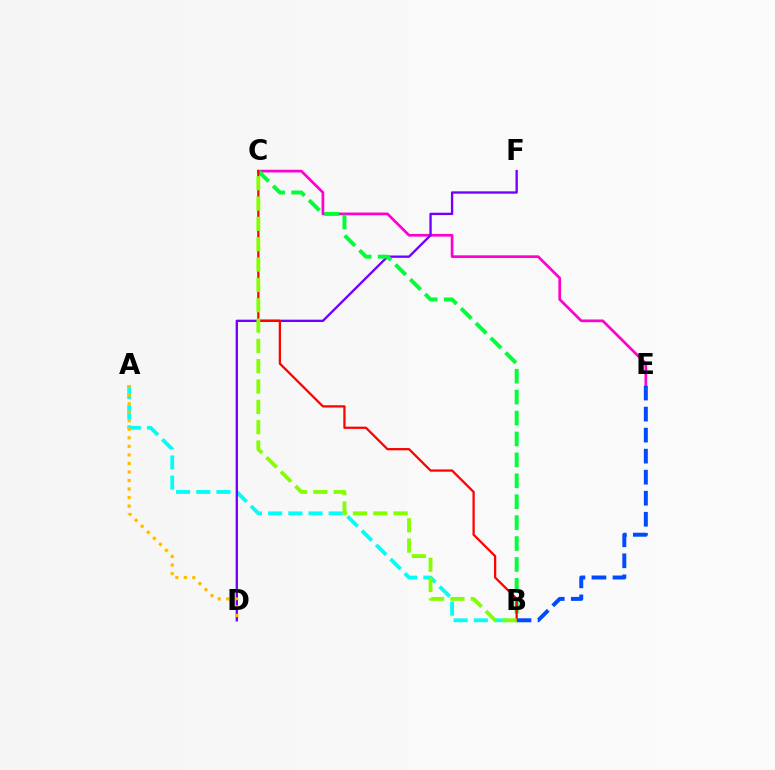{('C', 'E'): [{'color': '#ff00cf', 'line_style': 'solid', 'thickness': 1.95}], ('A', 'B'): [{'color': '#00fff6', 'line_style': 'dashed', 'thickness': 2.74}], ('D', 'F'): [{'color': '#7200ff', 'line_style': 'solid', 'thickness': 1.69}], ('B', 'C'): [{'color': '#00ff39', 'line_style': 'dashed', 'thickness': 2.84}, {'color': '#ff0000', 'line_style': 'solid', 'thickness': 1.63}, {'color': '#84ff00', 'line_style': 'dashed', 'thickness': 2.76}], ('B', 'E'): [{'color': '#004bff', 'line_style': 'dashed', 'thickness': 2.86}], ('A', 'D'): [{'color': '#ffbd00', 'line_style': 'dotted', 'thickness': 2.32}]}